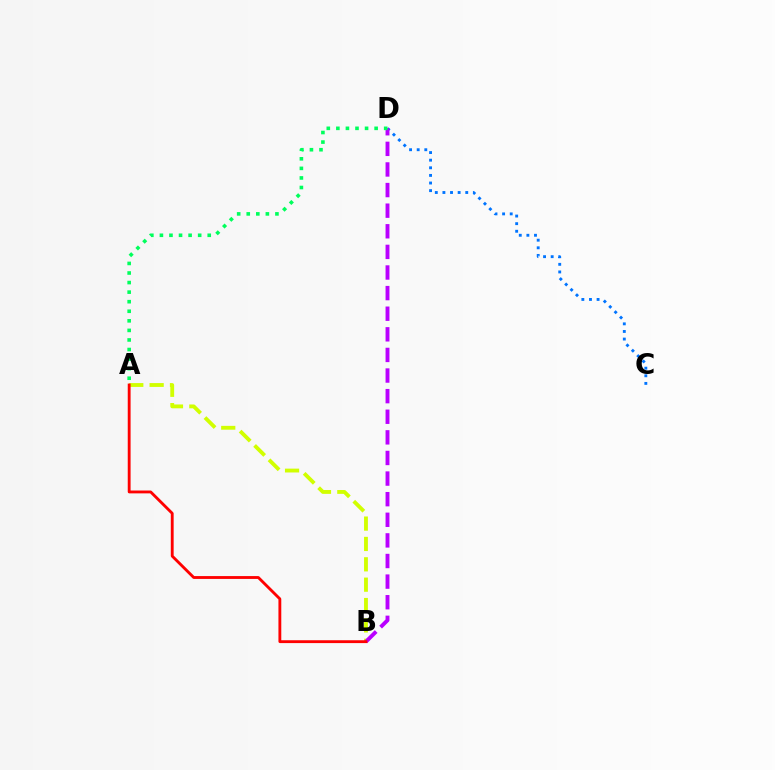{('C', 'D'): [{'color': '#0074ff', 'line_style': 'dotted', 'thickness': 2.07}], ('A', 'B'): [{'color': '#d1ff00', 'line_style': 'dashed', 'thickness': 2.77}, {'color': '#ff0000', 'line_style': 'solid', 'thickness': 2.05}], ('B', 'D'): [{'color': '#b900ff', 'line_style': 'dashed', 'thickness': 2.8}], ('A', 'D'): [{'color': '#00ff5c', 'line_style': 'dotted', 'thickness': 2.6}]}